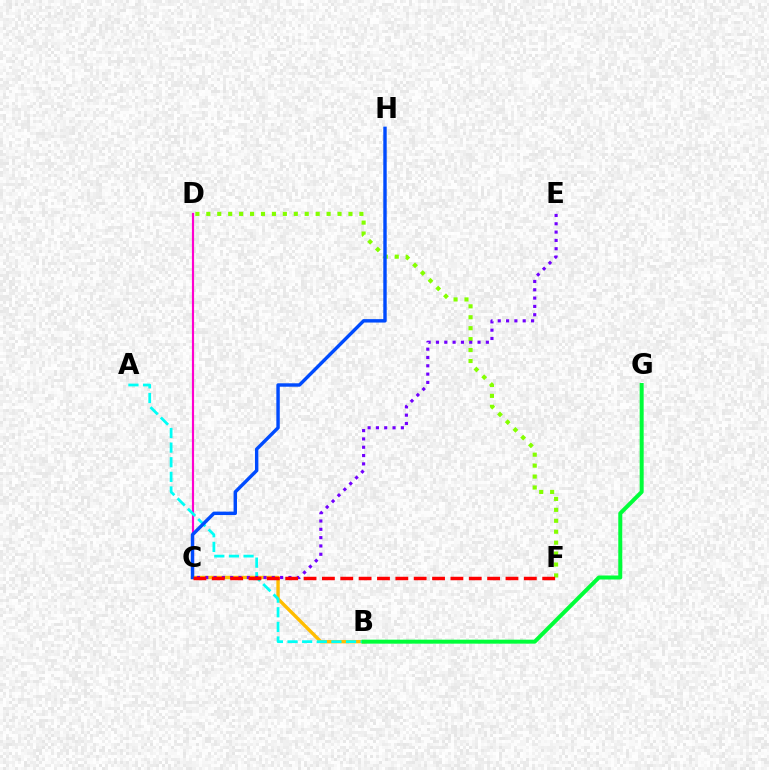{('C', 'D'): [{'color': '#ff00cf', 'line_style': 'solid', 'thickness': 1.56}], ('B', 'C'): [{'color': '#ffbd00', 'line_style': 'solid', 'thickness': 2.43}], ('A', 'B'): [{'color': '#00fff6', 'line_style': 'dashed', 'thickness': 1.99}], ('D', 'F'): [{'color': '#84ff00', 'line_style': 'dotted', 'thickness': 2.97}], ('C', 'E'): [{'color': '#7200ff', 'line_style': 'dotted', 'thickness': 2.26}], ('C', 'H'): [{'color': '#004bff', 'line_style': 'solid', 'thickness': 2.46}], ('C', 'F'): [{'color': '#ff0000', 'line_style': 'dashed', 'thickness': 2.49}], ('B', 'G'): [{'color': '#00ff39', 'line_style': 'solid', 'thickness': 2.88}]}